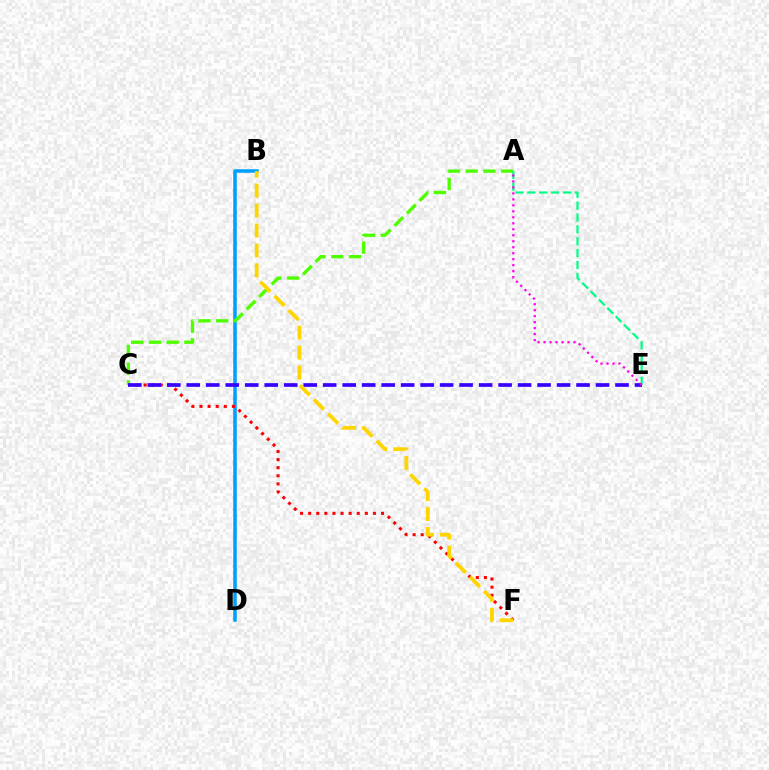{('B', 'D'): [{'color': '#009eff', 'line_style': 'solid', 'thickness': 2.53}], ('C', 'F'): [{'color': '#ff0000', 'line_style': 'dotted', 'thickness': 2.2}], ('A', 'C'): [{'color': '#4fff00', 'line_style': 'dashed', 'thickness': 2.41}], ('A', 'E'): [{'color': '#00ff86', 'line_style': 'dashed', 'thickness': 1.61}, {'color': '#ff00ed', 'line_style': 'dotted', 'thickness': 1.63}], ('C', 'E'): [{'color': '#3700ff', 'line_style': 'dashed', 'thickness': 2.65}], ('B', 'F'): [{'color': '#ffd500', 'line_style': 'dashed', 'thickness': 2.71}]}